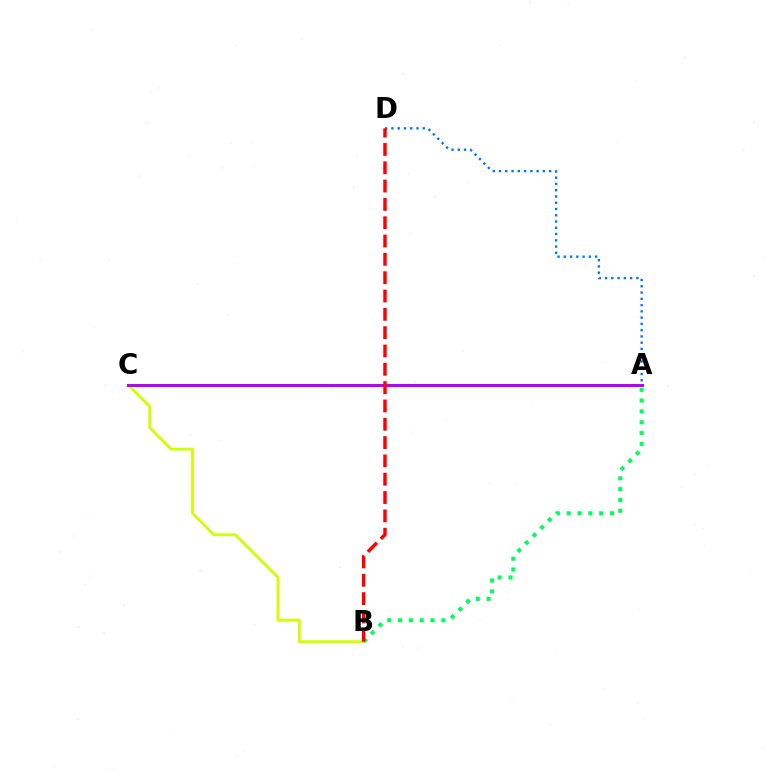{('B', 'C'): [{'color': '#d1ff00', 'line_style': 'solid', 'thickness': 2.04}], ('A', 'D'): [{'color': '#0074ff', 'line_style': 'dotted', 'thickness': 1.7}], ('A', 'B'): [{'color': '#00ff5c', 'line_style': 'dotted', 'thickness': 2.94}], ('A', 'C'): [{'color': '#b900ff', 'line_style': 'solid', 'thickness': 2.16}], ('B', 'D'): [{'color': '#ff0000', 'line_style': 'dashed', 'thickness': 2.49}]}